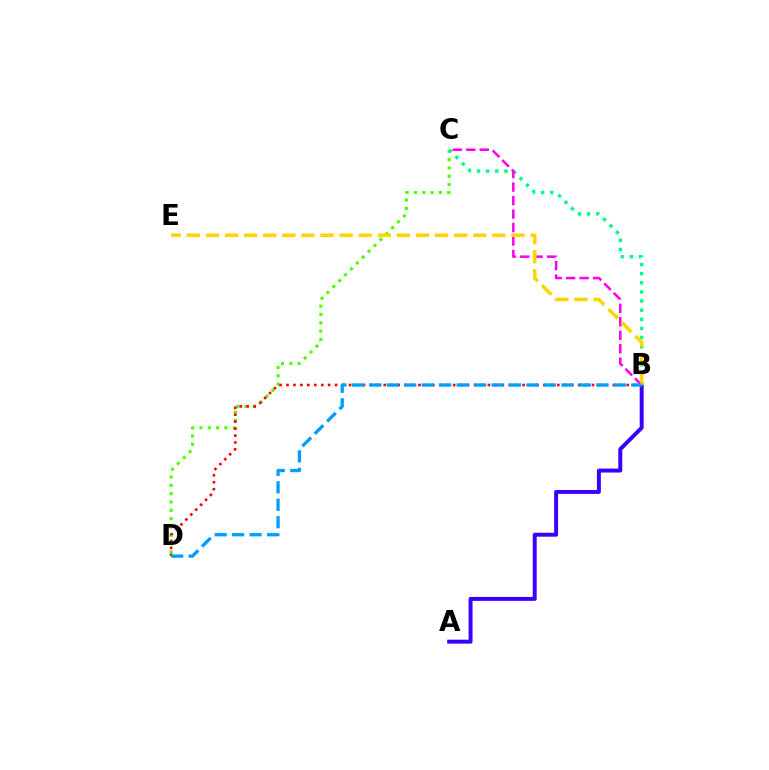{('C', 'D'): [{'color': '#4fff00', 'line_style': 'dotted', 'thickness': 2.26}], ('A', 'B'): [{'color': '#3700ff', 'line_style': 'solid', 'thickness': 2.84}], ('B', 'C'): [{'color': '#00ff86', 'line_style': 'dotted', 'thickness': 2.48}, {'color': '#ff00ed', 'line_style': 'dashed', 'thickness': 1.83}], ('B', 'D'): [{'color': '#ff0000', 'line_style': 'dotted', 'thickness': 1.89}, {'color': '#009eff', 'line_style': 'dashed', 'thickness': 2.37}], ('B', 'E'): [{'color': '#ffd500', 'line_style': 'dashed', 'thickness': 2.59}]}